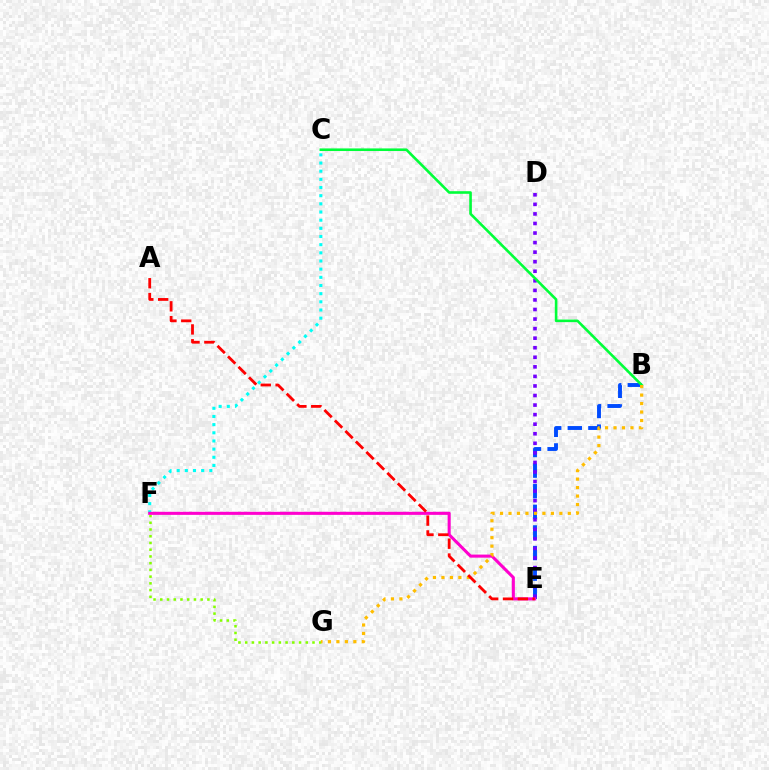{('B', 'E'): [{'color': '#004bff', 'line_style': 'dashed', 'thickness': 2.8}], ('D', 'E'): [{'color': '#7200ff', 'line_style': 'dotted', 'thickness': 2.6}], ('F', 'G'): [{'color': '#84ff00', 'line_style': 'dotted', 'thickness': 1.83}], ('C', 'F'): [{'color': '#00fff6', 'line_style': 'dotted', 'thickness': 2.22}], ('B', 'C'): [{'color': '#00ff39', 'line_style': 'solid', 'thickness': 1.88}], ('E', 'F'): [{'color': '#ff00cf', 'line_style': 'solid', 'thickness': 2.21}], ('B', 'G'): [{'color': '#ffbd00', 'line_style': 'dotted', 'thickness': 2.3}], ('A', 'E'): [{'color': '#ff0000', 'line_style': 'dashed', 'thickness': 2.01}]}